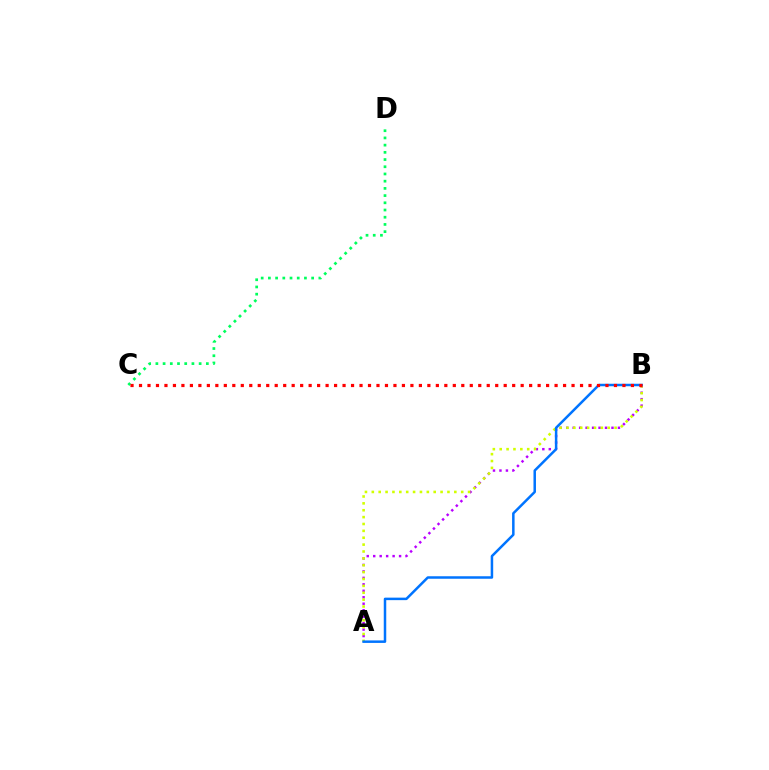{('A', 'B'): [{'color': '#b900ff', 'line_style': 'dotted', 'thickness': 1.76}, {'color': '#d1ff00', 'line_style': 'dotted', 'thickness': 1.87}, {'color': '#0074ff', 'line_style': 'solid', 'thickness': 1.8}], ('C', 'D'): [{'color': '#00ff5c', 'line_style': 'dotted', 'thickness': 1.96}], ('B', 'C'): [{'color': '#ff0000', 'line_style': 'dotted', 'thickness': 2.3}]}